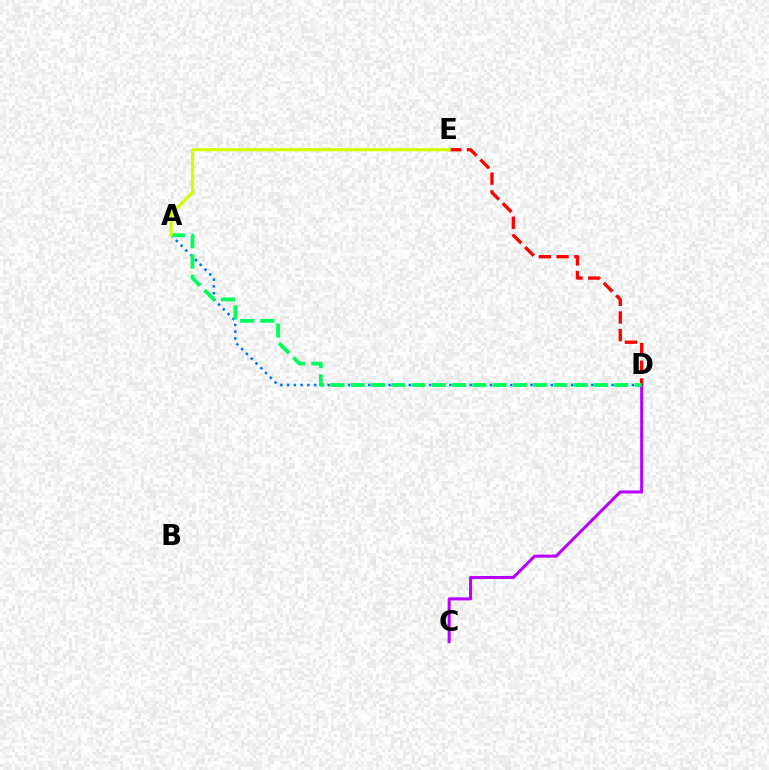{('C', 'D'): [{'color': '#b900ff', 'line_style': 'solid', 'thickness': 2.19}], ('D', 'E'): [{'color': '#ff0000', 'line_style': 'dashed', 'thickness': 2.4}], ('A', 'D'): [{'color': '#0074ff', 'line_style': 'dotted', 'thickness': 1.84}, {'color': '#00ff5c', 'line_style': 'dashed', 'thickness': 2.75}], ('A', 'E'): [{'color': '#d1ff00', 'line_style': 'solid', 'thickness': 2.26}]}